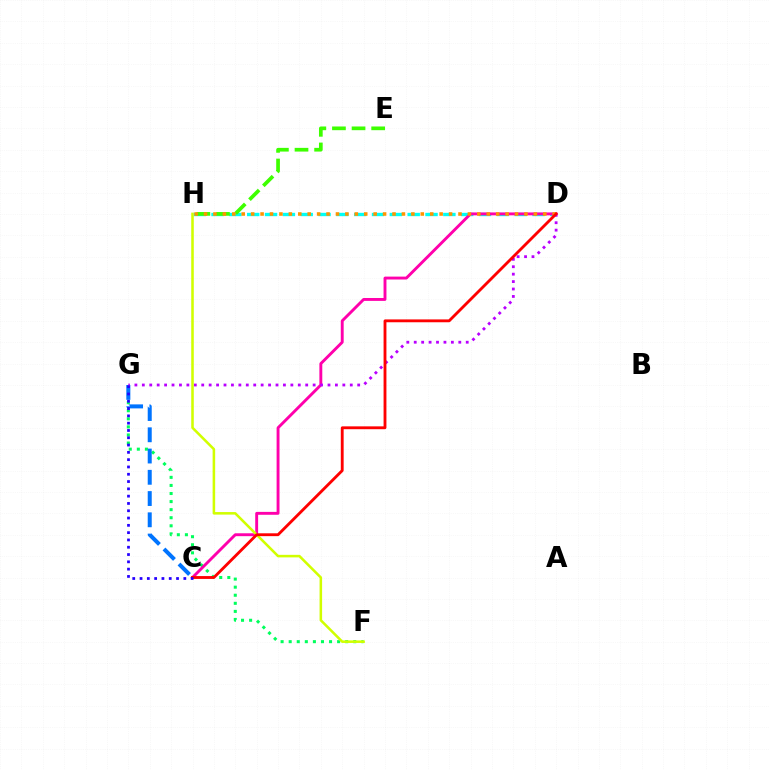{('F', 'G'): [{'color': '#00ff5c', 'line_style': 'dotted', 'thickness': 2.19}], ('C', 'G'): [{'color': '#0074ff', 'line_style': 'dashed', 'thickness': 2.89}, {'color': '#2500ff', 'line_style': 'dotted', 'thickness': 1.98}], ('D', 'H'): [{'color': '#00fff6', 'line_style': 'dashed', 'thickness': 2.42}, {'color': '#ff9400', 'line_style': 'dotted', 'thickness': 2.56}], ('E', 'H'): [{'color': '#3dff00', 'line_style': 'dashed', 'thickness': 2.66}], ('C', 'D'): [{'color': '#ff00ac', 'line_style': 'solid', 'thickness': 2.09}, {'color': '#ff0000', 'line_style': 'solid', 'thickness': 2.05}], ('D', 'G'): [{'color': '#b900ff', 'line_style': 'dotted', 'thickness': 2.02}], ('F', 'H'): [{'color': '#d1ff00', 'line_style': 'solid', 'thickness': 1.83}]}